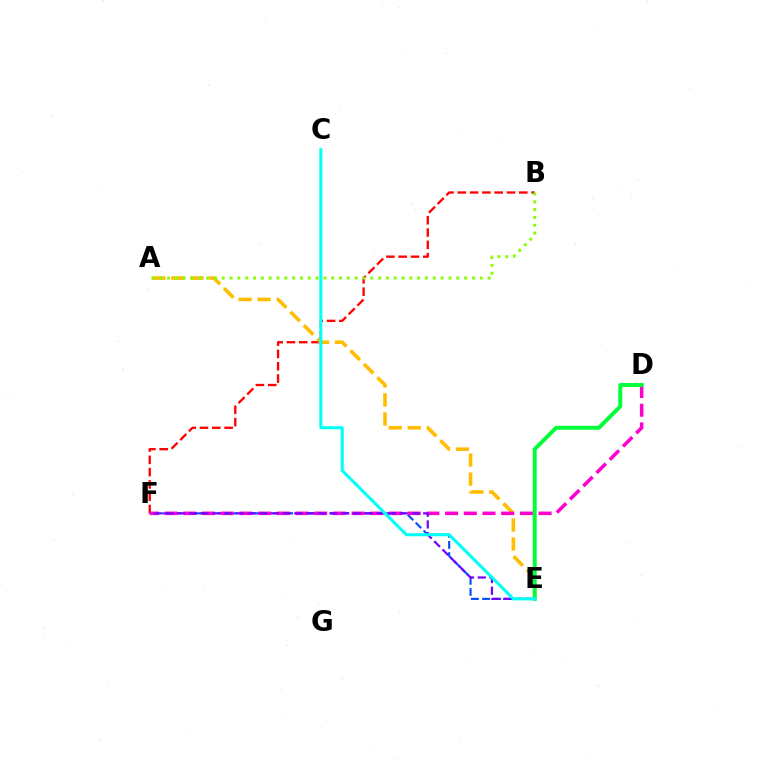{('E', 'F'): [{'color': '#004bff', 'line_style': 'dashed', 'thickness': 1.52}, {'color': '#7200ff', 'line_style': 'dashed', 'thickness': 1.59}], ('B', 'F'): [{'color': '#ff0000', 'line_style': 'dashed', 'thickness': 1.67}], ('A', 'E'): [{'color': '#ffbd00', 'line_style': 'dashed', 'thickness': 2.58}], ('A', 'B'): [{'color': '#84ff00', 'line_style': 'dotted', 'thickness': 2.12}], ('D', 'F'): [{'color': '#ff00cf', 'line_style': 'dashed', 'thickness': 2.54}], ('D', 'E'): [{'color': '#00ff39', 'line_style': 'solid', 'thickness': 2.83}], ('C', 'E'): [{'color': '#00fff6', 'line_style': 'solid', 'thickness': 2.19}]}